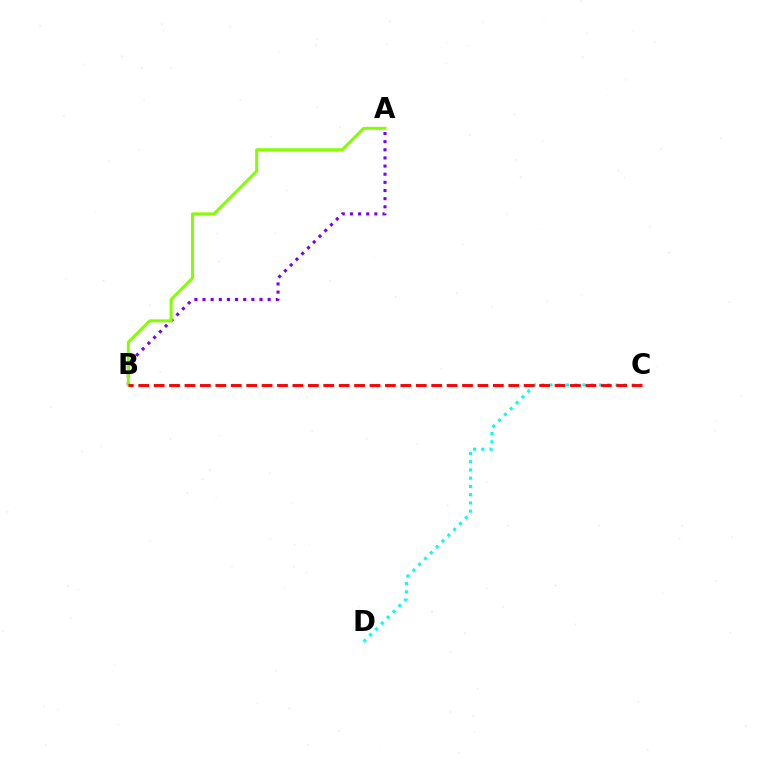{('A', 'B'): [{'color': '#7200ff', 'line_style': 'dotted', 'thickness': 2.21}, {'color': '#84ff00', 'line_style': 'solid', 'thickness': 2.15}], ('C', 'D'): [{'color': '#00fff6', 'line_style': 'dotted', 'thickness': 2.24}], ('B', 'C'): [{'color': '#ff0000', 'line_style': 'dashed', 'thickness': 2.09}]}